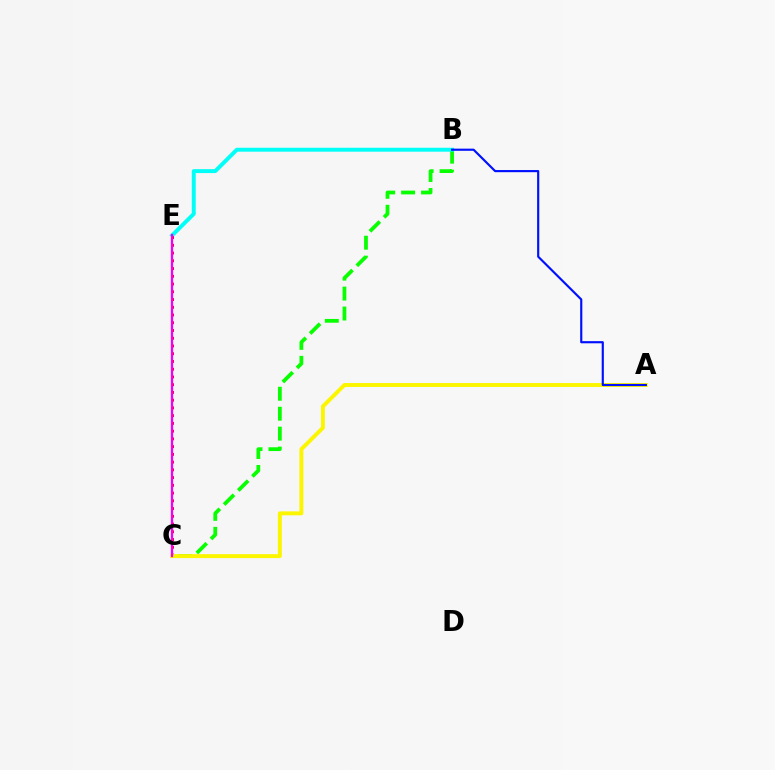{('B', 'C'): [{'color': '#08ff00', 'line_style': 'dashed', 'thickness': 2.71}], ('B', 'E'): [{'color': '#00fff6', 'line_style': 'solid', 'thickness': 2.83}], ('C', 'E'): [{'color': '#ff0000', 'line_style': 'dotted', 'thickness': 2.1}, {'color': '#ee00ff', 'line_style': 'solid', 'thickness': 1.65}], ('A', 'C'): [{'color': '#fcf500', 'line_style': 'solid', 'thickness': 2.83}], ('A', 'B'): [{'color': '#0010ff', 'line_style': 'solid', 'thickness': 1.55}]}